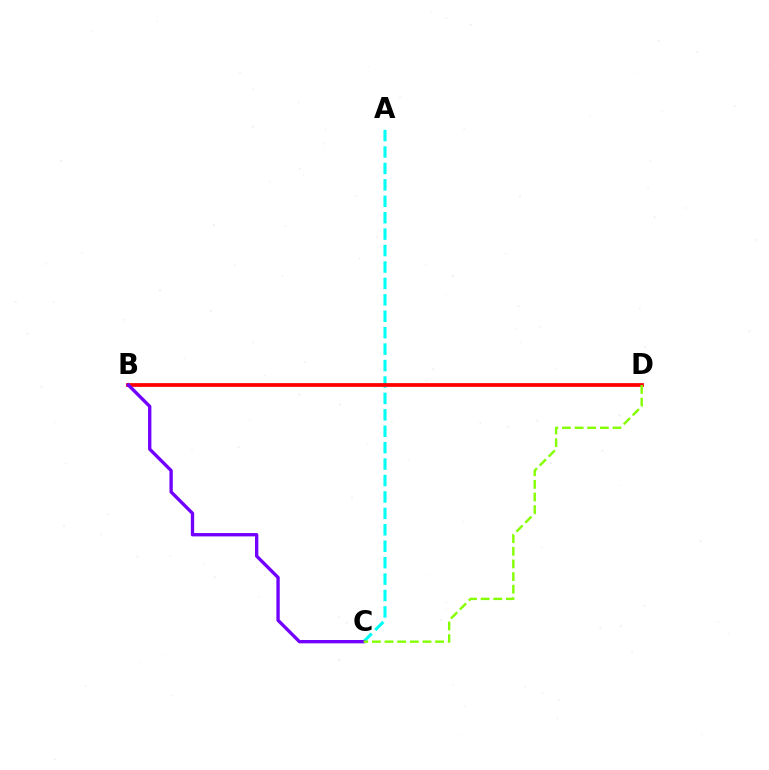{('A', 'C'): [{'color': '#00fff6', 'line_style': 'dashed', 'thickness': 2.23}], ('B', 'D'): [{'color': '#ff0000', 'line_style': 'solid', 'thickness': 2.7}], ('B', 'C'): [{'color': '#7200ff', 'line_style': 'solid', 'thickness': 2.4}], ('C', 'D'): [{'color': '#84ff00', 'line_style': 'dashed', 'thickness': 1.72}]}